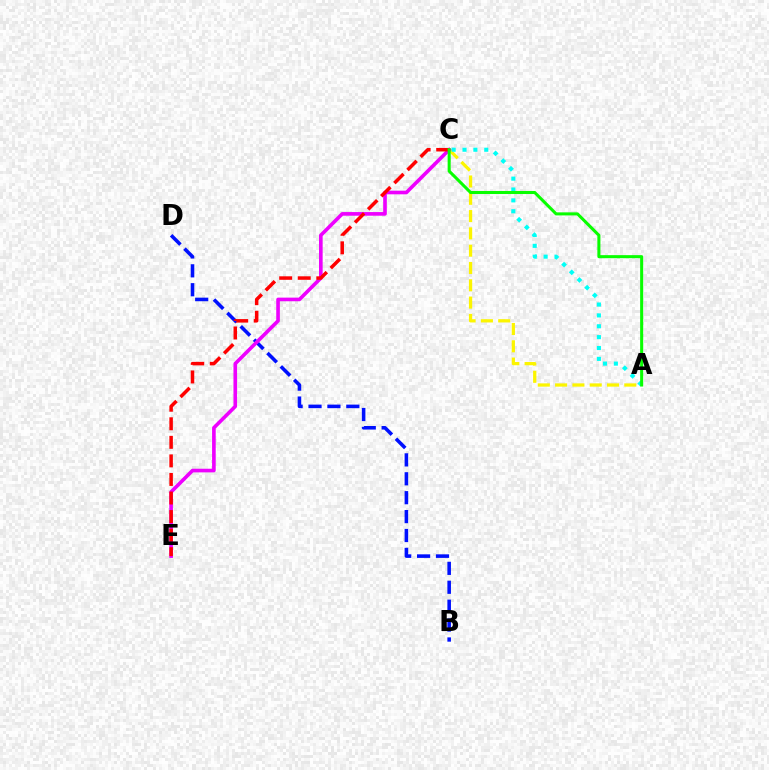{('B', 'D'): [{'color': '#0010ff', 'line_style': 'dashed', 'thickness': 2.57}], ('A', 'C'): [{'color': '#fcf500', 'line_style': 'dashed', 'thickness': 2.35}, {'color': '#00fff6', 'line_style': 'dotted', 'thickness': 2.95}, {'color': '#08ff00', 'line_style': 'solid', 'thickness': 2.2}], ('C', 'E'): [{'color': '#ee00ff', 'line_style': 'solid', 'thickness': 2.62}, {'color': '#ff0000', 'line_style': 'dashed', 'thickness': 2.52}]}